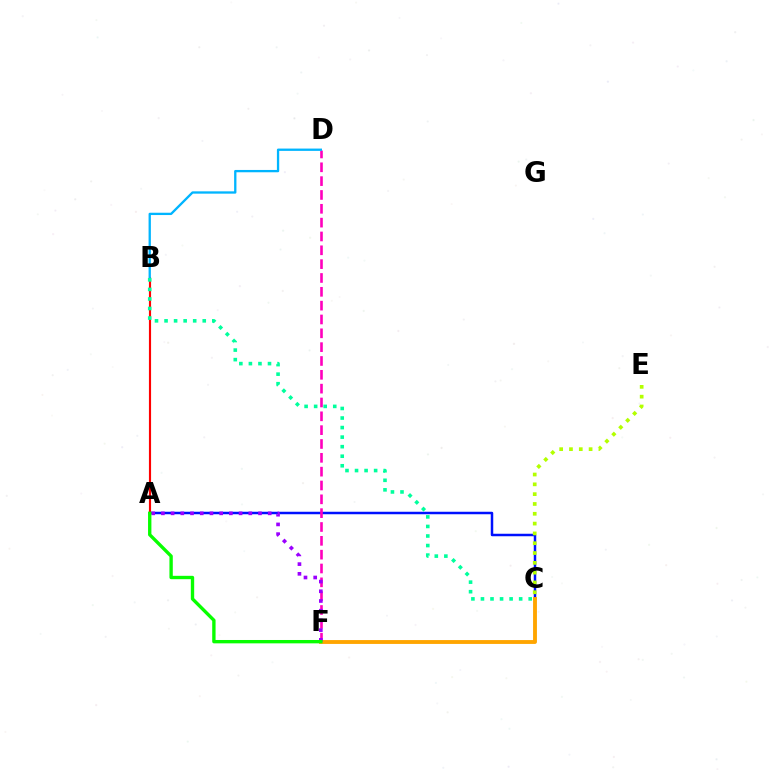{('A', 'C'): [{'color': '#0010ff', 'line_style': 'solid', 'thickness': 1.79}], ('D', 'F'): [{'color': '#ff00bd', 'line_style': 'dashed', 'thickness': 1.88}], ('A', 'B'): [{'color': '#ff0000', 'line_style': 'solid', 'thickness': 1.55}], ('C', 'E'): [{'color': '#b3ff00', 'line_style': 'dotted', 'thickness': 2.67}], ('B', 'D'): [{'color': '#00b5ff', 'line_style': 'solid', 'thickness': 1.66}], ('C', 'F'): [{'color': '#ffa500', 'line_style': 'solid', 'thickness': 2.78}], ('A', 'F'): [{'color': '#9b00ff', 'line_style': 'dotted', 'thickness': 2.64}, {'color': '#08ff00', 'line_style': 'solid', 'thickness': 2.42}], ('B', 'C'): [{'color': '#00ff9d', 'line_style': 'dotted', 'thickness': 2.59}]}